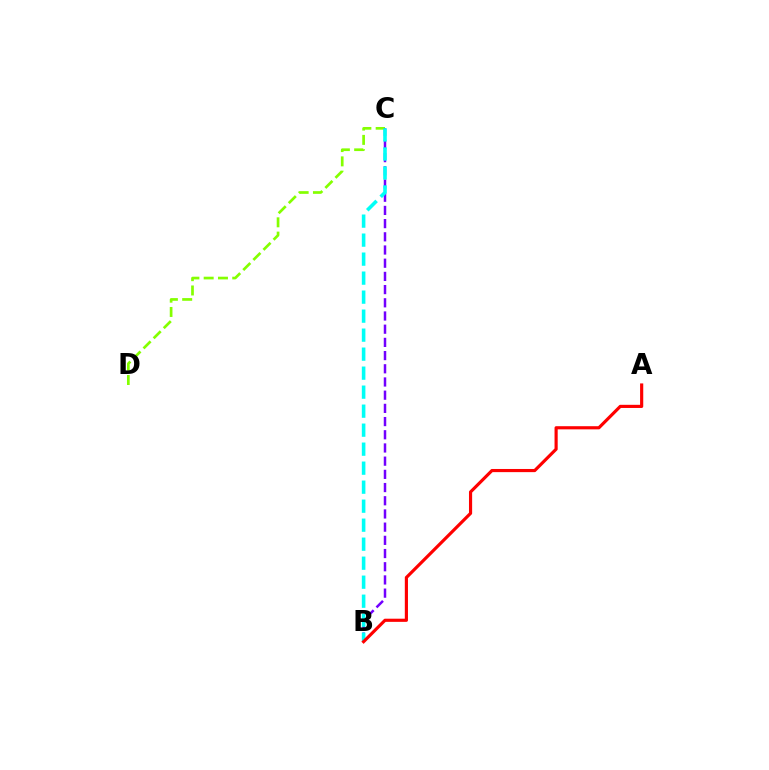{('C', 'D'): [{'color': '#84ff00', 'line_style': 'dashed', 'thickness': 1.94}], ('B', 'C'): [{'color': '#7200ff', 'line_style': 'dashed', 'thickness': 1.79}, {'color': '#00fff6', 'line_style': 'dashed', 'thickness': 2.58}], ('A', 'B'): [{'color': '#ff0000', 'line_style': 'solid', 'thickness': 2.27}]}